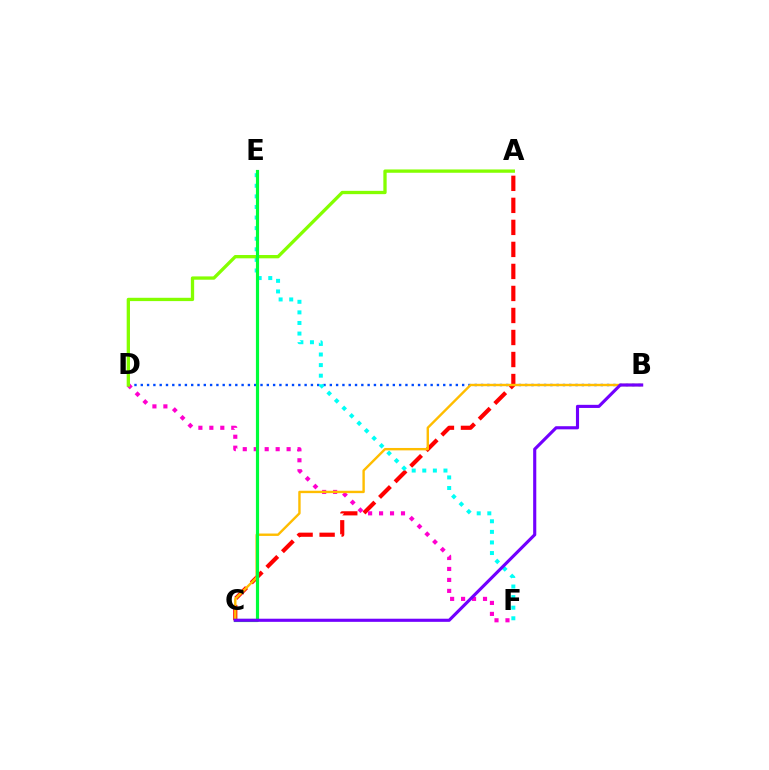{('B', 'D'): [{'color': '#004bff', 'line_style': 'dotted', 'thickness': 1.71}], ('A', 'C'): [{'color': '#ff0000', 'line_style': 'dashed', 'thickness': 2.99}], ('D', 'F'): [{'color': '#ff00cf', 'line_style': 'dotted', 'thickness': 2.98}], ('E', 'F'): [{'color': '#00fff6', 'line_style': 'dotted', 'thickness': 2.88}], ('A', 'D'): [{'color': '#84ff00', 'line_style': 'solid', 'thickness': 2.38}], ('B', 'C'): [{'color': '#ffbd00', 'line_style': 'solid', 'thickness': 1.72}, {'color': '#7200ff', 'line_style': 'solid', 'thickness': 2.25}], ('C', 'E'): [{'color': '#00ff39', 'line_style': 'solid', 'thickness': 2.28}]}